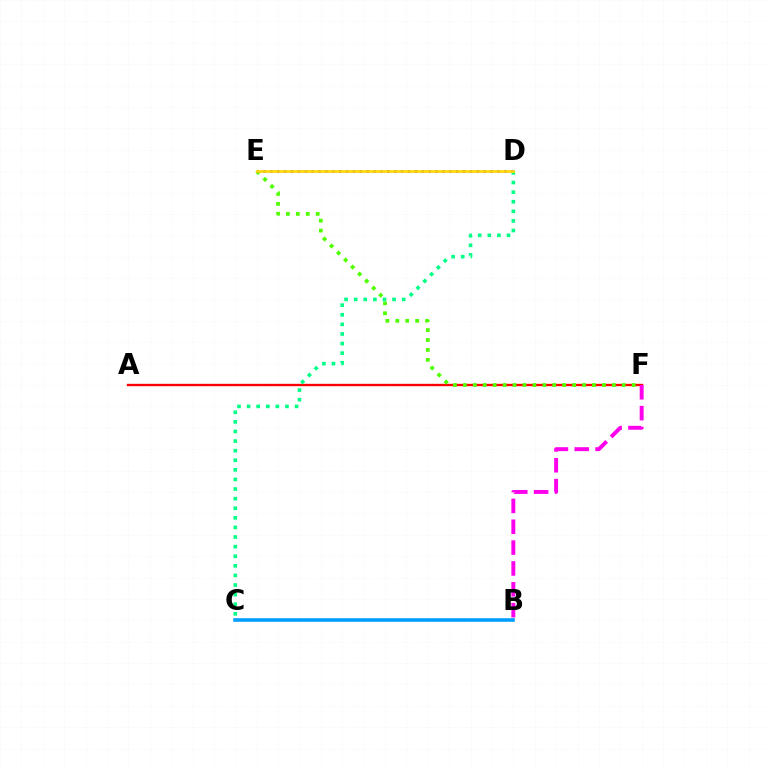{('A', 'F'): [{'color': '#ff0000', 'line_style': 'solid', 'thickness': 1.69}], ('E', 'F'): [{'color': '#4fff00', 'line_style': 'dotted', 'thickness': 2.7}], ('B', 'C'): [{'color': '#009eff', 'line_style': 'solid', 'thickness': 2.59}], ('D', 'E'): [{'color': '#3700ff', 'line_style': 'dotted', 'thickness': 1.87}, {'color': '#ffd500', 'line_style': 'solid', 'thickness': 1.9}], ('C', 'D'): [{'color': '#00ff86', 'line_style': 'dotted', 'thickness': 2.61}], ('B', 'F'): [{'color': '#ff00ed', 'line_style': 'dashed', 'thickness': 2.83}]}